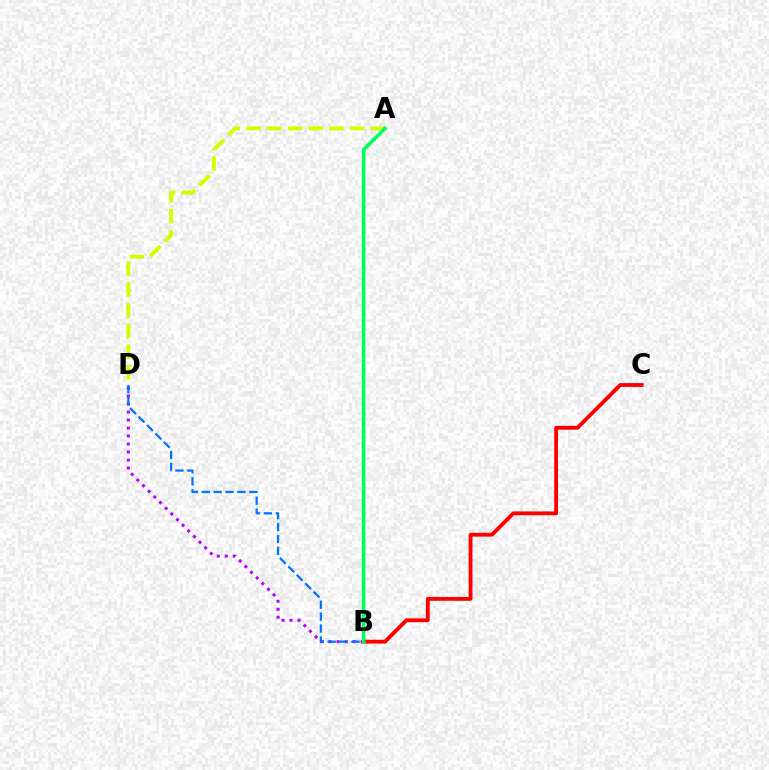{('A', 'D'): [{'color': '#d1ff00', 'line_style': 'dashed', 'thickness': 2.81}], ('B', 'D'): [{'color': '#b900ff', 'line_style': 'dotted', 'thickness': 2.17}, {'color': '#0074ff', 'line_style': 'dashed', 'thickness': 1.62}], ('B', 'C'): [{'color': '#ff0000', 'line_style': 'solid', 'thickness': 2.76}], ('A', 'B'): [{'color': '#00ff5c', 'line_style': 'solid', 'thickness': 2.57}]}